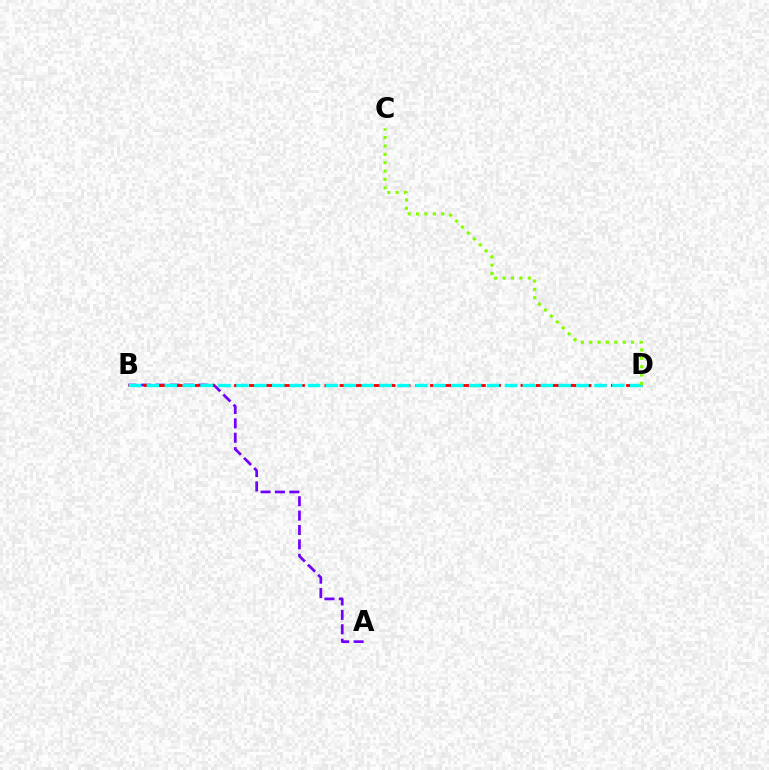{('A', 'B'): [{'color': '#7200ff', 'line_style': 'dashed', 'thickness': 1.95}], ('B', 'D'): [{'color': '#ff0000', 'line_style': 'dashed', 'thickness': 2.05}, {'color': '#00fff6', 'line_style': 'dashed', 'thickness': 2.43}], ('C', 'D'): [{'color': '#84ff00', 'line_style': 'dotted', 'thickness': 2.28}]}